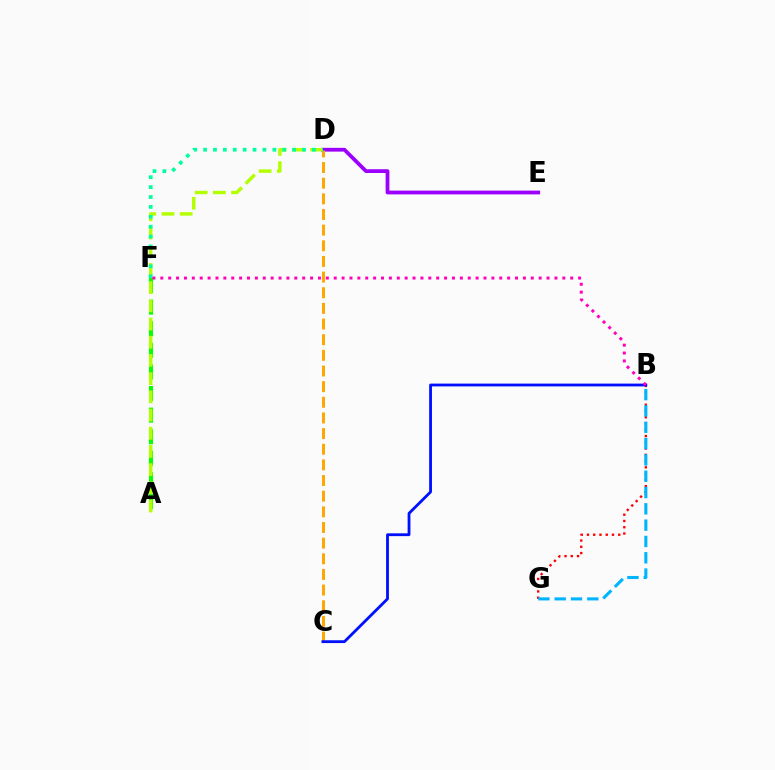{('D', 'E'): [{'color': '#9b00ff', 'line_style': 'solid', 'thickness': 2.72}], ('A', 'F'): [{'color': '#08ff00', 'line_style': 'dashed', 'thickness': 2.93}], ('B', 'G'): [{'color': '#ff0000', 'line_style': 'dotted', 'thickness': 1.7}, {'color': '#00b5ff', 'line_style': 'dashed', 'thickness': 2.22}], ('C', 'D'): [{'color': '#ffa500', 'line_style': 'dashed', 'thickness': 2.13}], ('B', 'C'): [{'color': '#0010ff', 'line_style': 'solid', 'thickness': 2.02}], ('A', 'D'): [{'color': '#b3ff00', 'line_style': 'dashed', 'thickness': 2.47}], ('D', 'F'): [{'color': '#00ff9d', 'line_style': 'dotted', 'thickness': 2.69}], ('B', 'F'): [{'color': '#ff00bd', 'line_style': 'dotted', 'thickness': 2.14}]}